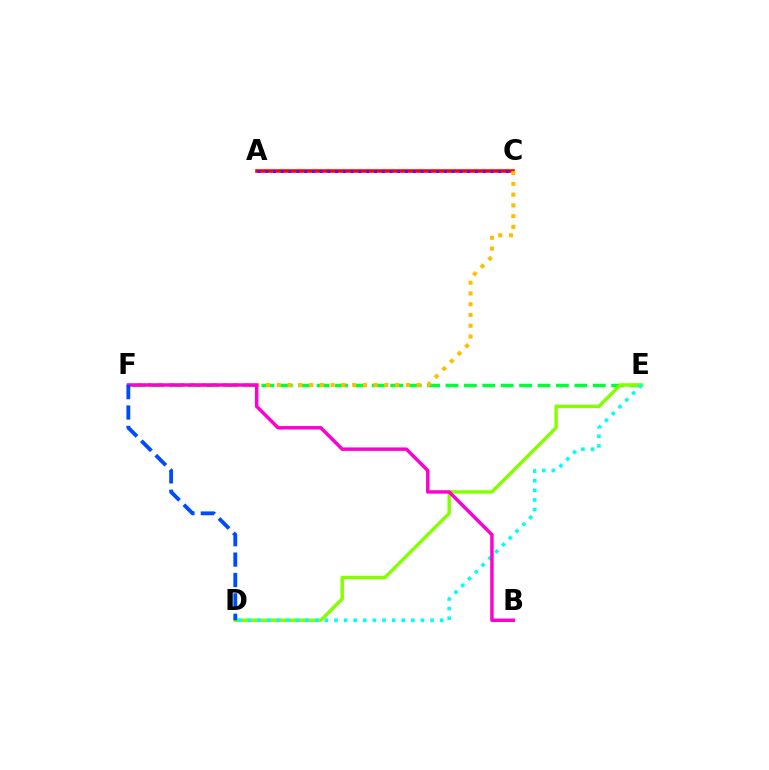{('E', 'F'): [{'color': '#00ff39', 'line_style': 'dashed', 'thickness': 2.5}], ('A', 'C'): [{'color': '#ff0000', 'line_style': 'solid', 'thickness': 2.57}, {'color': '#7200ff', 'line_style': 'dotted', 'thickness': 2.11}], ('D', 'E'): [{'color': '#84ff00', 'line_style': 'solid', 'thickness': 2.46}, {'color': '#00fff6', 'line_style': 'dotted', 'thickness': 2.61}], ('C', 'F'): [{'color': '#ffbd00', 'line_style': 'dotted', 'thickness': 2.92}], ('B', 'F'): [{'color': '#ff00cf', 'line_style': 'solid', 'thickness': 2.5}], ('D', 'F'): [{'color': '#004bff', 'line_style': 'dashed', 'thickness': 2.77}]}